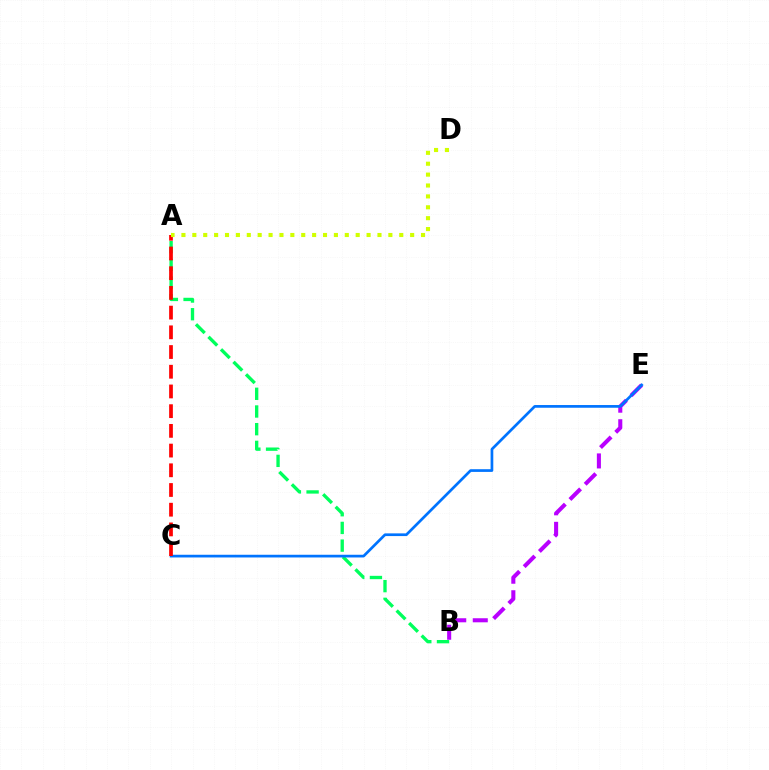{('B', 'E'): [{'color': '#b900ff', 'line_style': 'dashed', 'thickness': 2.93}], ('A', 'B'): [{'color': '#00ff5c', 'line_style': 'dashed', 'thickness': 2.4}], ('C', 'E'): [{'color': '#0074ff', 'line_style': 'solid', 'thickness': 1.95}], ('A', 'C'): [{'color': '#ff0000', 'line_style': 'dashed', 'thickness': 2.68}], ('A', 'D'): [{'color': '#d1ff00', 'line_style': 'dotted', 'thickness': 2.96}]}